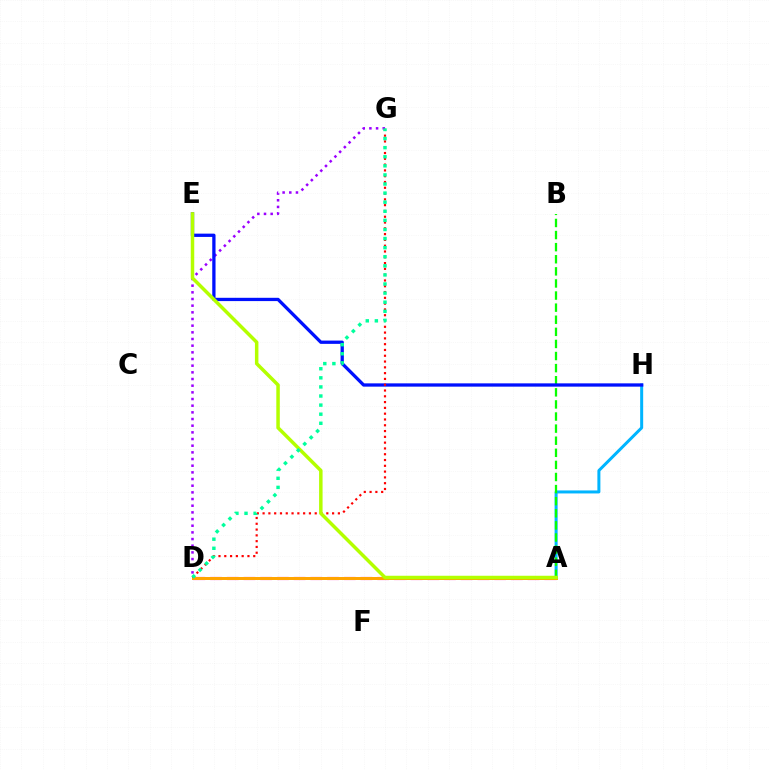{('A', 'D'): [{'color': '#ff00bd', 'line_style': 'dashed', 'thickness': 2.27}, {'color': '#ffa500', 'line_style': 'solid', 'thickness': 2.16}], ('D', 'G'): [{'color': '#9b00ff', 'line_style': 'dotted', 'thickness': 1.81}, {'color': '#ff0000', 'line_style': 'dotted', 'thickness': 1.57}, {'color': '#00ff9d', 'line_style': 'dotted', 'thickness': 2.47}], ('A', 'H'): [{'color': '#00b5ff', 'line_style': 'solid', 'thickness': 2.16}], ('A', 'B'): [{'color': '#08ff00', 'line_style': 'dashed', 'thickness': 1.64}], ('E', 'H'): [{'color': '#0010ff', 'line_style': 'solid', 'thickness': 2.37}], ('A', 'E'): [{'color': '#b3ff00', 'line_style': 'solid', 'thickness': 2.51}]}